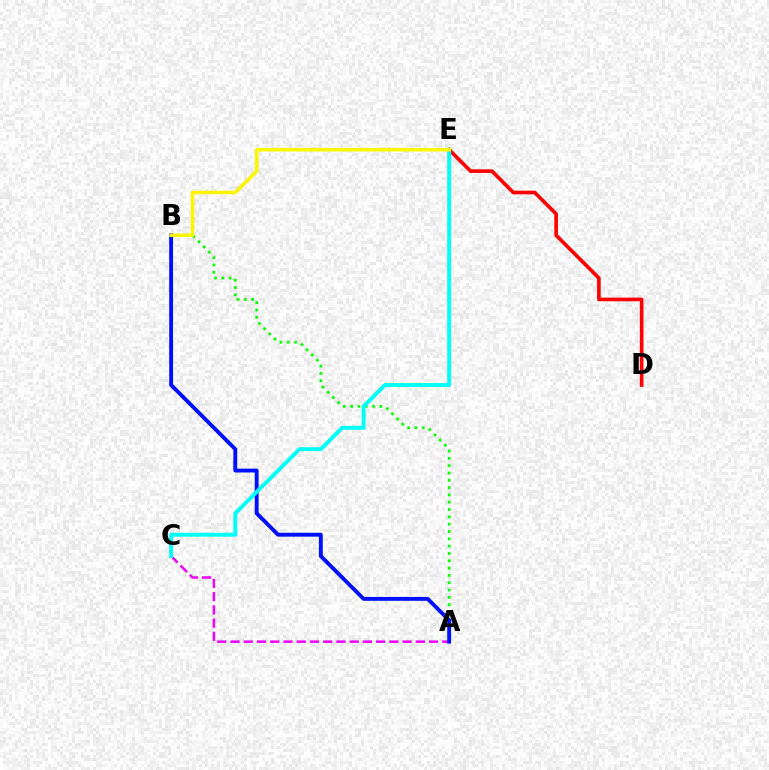{('A', 'B'): [{'color': '#08ff00', 'line_style': 'dotted', 'thickness': 1.99}, {'color': '#0010ff', 'line_style': 'solid', 'thickness': 2.79}], ('A', 'C'): [{'color': '#ee00ff', 'line_style': 'dashed', 'thickness': 1.8}], ('D', 'E'): [{'color': '#ff0000', 'line_style': 'solid', 'thickness': 2.62}], ('C', 'E'): [{'color': '#00fff6', 'line_style': 'solid', 'thickness': 2.82}], ('B', 'E'): [{'color': '#fcf500', 'line_style': 'solid', 'thickness': 2.56}]}